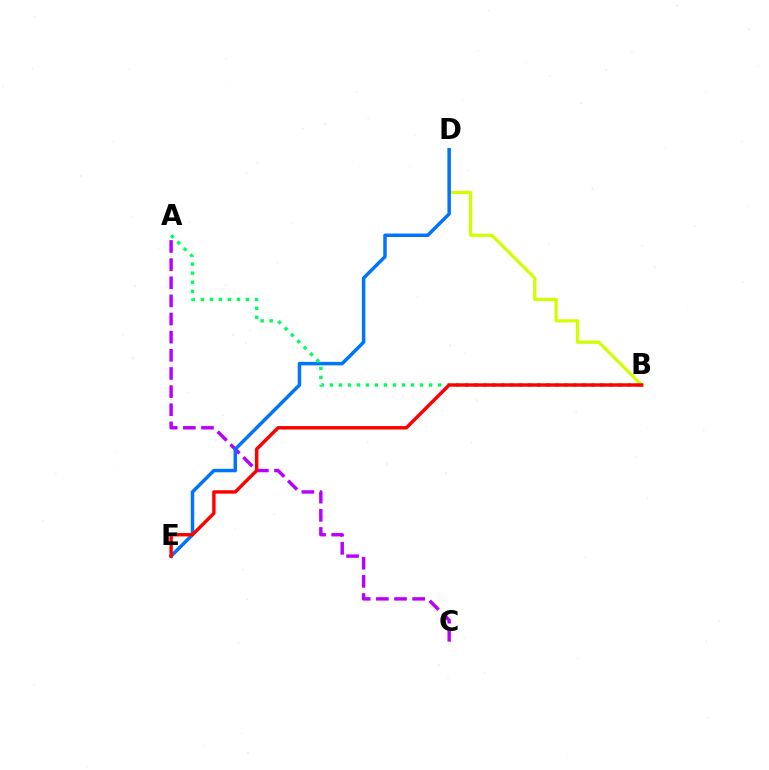{('B', 'D'): [{'color': '#d1ff00', 'line_style': 'solid', 'thickness': 2.33}], ('A', 'C'): [{'color': '#b900ff', 'line_style': 'dashed', 'thickness': 2.46}], ('D', 'E'): [{'color': '#0074ff', 'line_style': 'solid', 'thickness': 2.51}], ('A', 'B'): [{'color': '#00ff5c', 'line_style': 'dotted', 'thickness': 2.45}], ('B', 'E'): [{'color': '#ff0000', 'line_style': 'solid', 'thickness': 2.47}]}